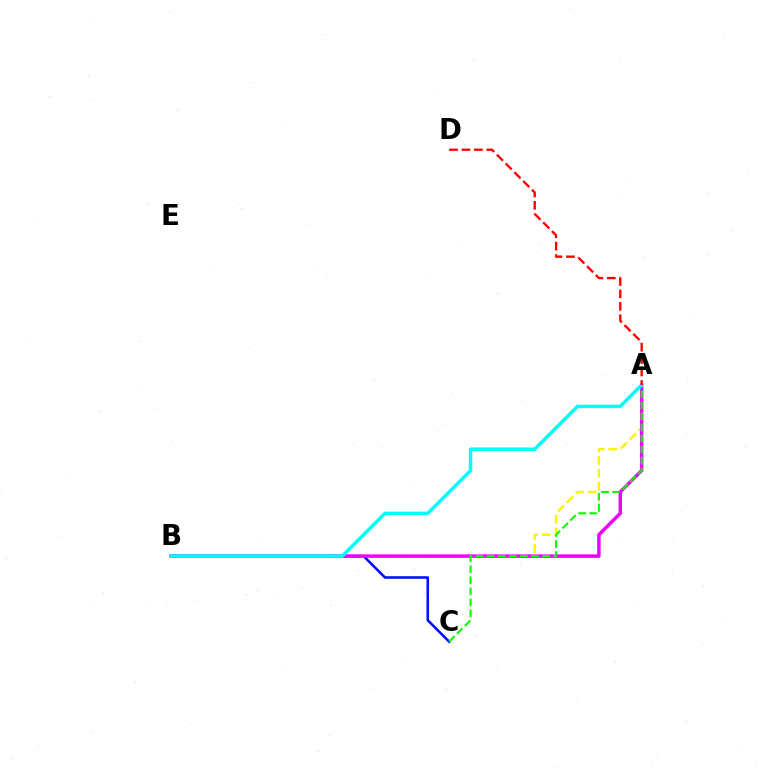{('A', 'B'): [{'color': '#fcf500', 'line_style': 'dashed', 'thickness': 1.72}, {'color': '#ee00ff', 'line_style': 'solid', 'thickness': 2.49}, {'color': '#00fff6', 'line_style': 'solid', 'thickness': 2.5}], ('B', 'C'): [{'color': '#0010ff', 'line_style': 'solid', 'thickness': 1.85}], ('A', 'C'): [{'color': '#08ff00', 'line_style': 'dashed', 'thickness': 1.5}], ('A', 'D'): [{'color': '#ff0000', 'line_style': 'dashed', 'thickness': 1.69}]}